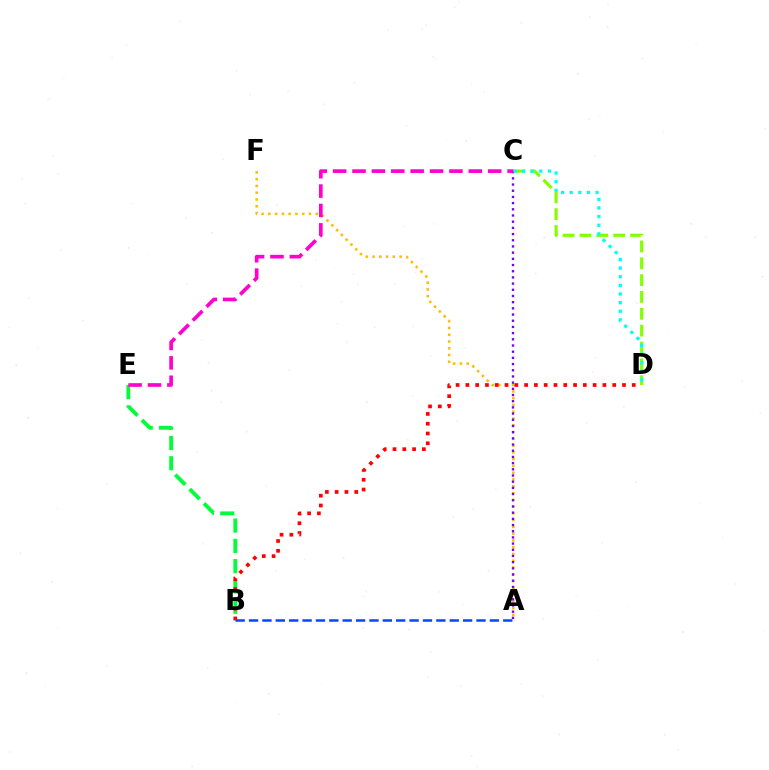{('B', 'E'): [{'color': '#00ff39', 'line_style': 'dashed', 'thickness': 2.76}], ('A', 'F'): [{'color': '#ffbd00', 'line_style': 'dotted', 'thickness': 1.84}], ('C', 'D'): [{'color': '#84ff00', 'line_style': 'dashed', 'thickness': 2.29}, {'color': '#00fff6', 'line_style': 'dotted', 'thickness': 2.34}], ('A', 'B'): [{'color': '#004bff', 'line_style': 'dashed', 'thickness': 1.82}], ('B', 'D'): [{'color': '#ff0000', 'line_style': 'dotted', 'thickness': 2.66}], ('A', 'C'): [{'color': '#7200ff', 'line_style': 'dotted', 'thickness': 1.68}], ('C', 'E'): [{'color': '#ff00cf', 'line_style': 'dashed', 'thickness': 2.63}]}